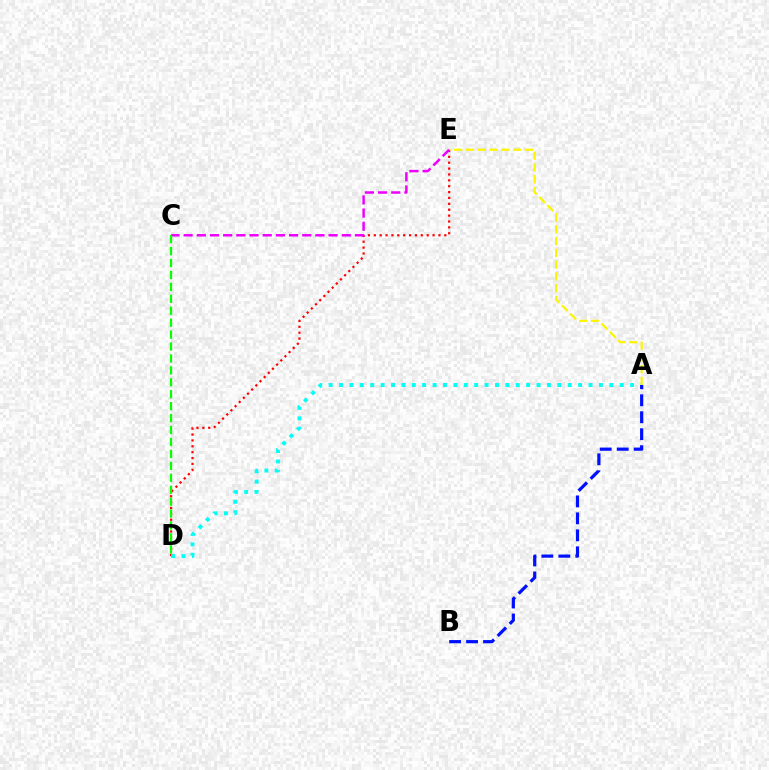{('D', 'E'): [{'color': '#ff0000', 'line_style': 'dotted', 'thickness': 1.6}], ('A', 'D'): [{'color': '#00fff6', 'line_style': 'dotted', 'thickness': 2.82}], ('A', 'E'): [{'color': '#fcf500', 'line_style': 'dashed', 'thickness': 1.6}], ('A', 'B'): [{'color': '#0010ff', 'line_style': 'dashed', 'thickness': 2.31}], ('C', 'E'): [{'color': '#ee00ff', 'line_style': 'dashed', 'thickness': 1.79}], ('C', 'D'): [{'color': '#08ff00', 'line_style': 'dashed', 'thickness': 1.62}]}